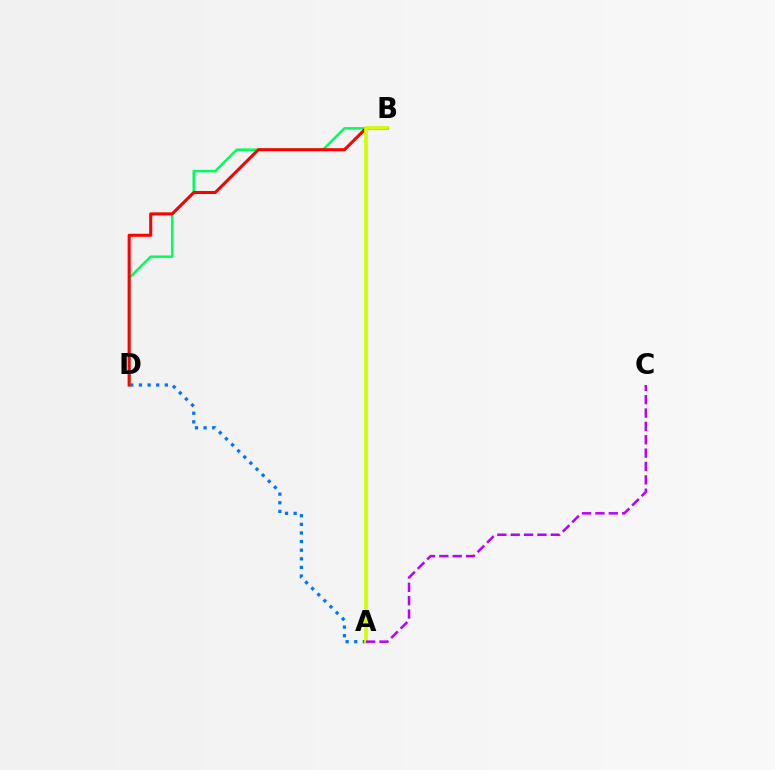{('A', 'D'): [{'color': '#0074ff', 'line_style': 'dotted', 'thickness': 2.34}], ('B', 'D'): [{'color': '#00ff5c', 'line_style': 'solid', 'thickness': 1.81}, {'color': '#ff0000', 'line_style': 'solid', 'thickness': 2.2}], ('A', 'B'): [{'color': '#d1ff00', 'line_style': 'solid', 'thickness': 2.66}], ('A', 'C'): [{'color': '#b900ff', 'line_style': 'dashed', 'thickness': 1.82}]}